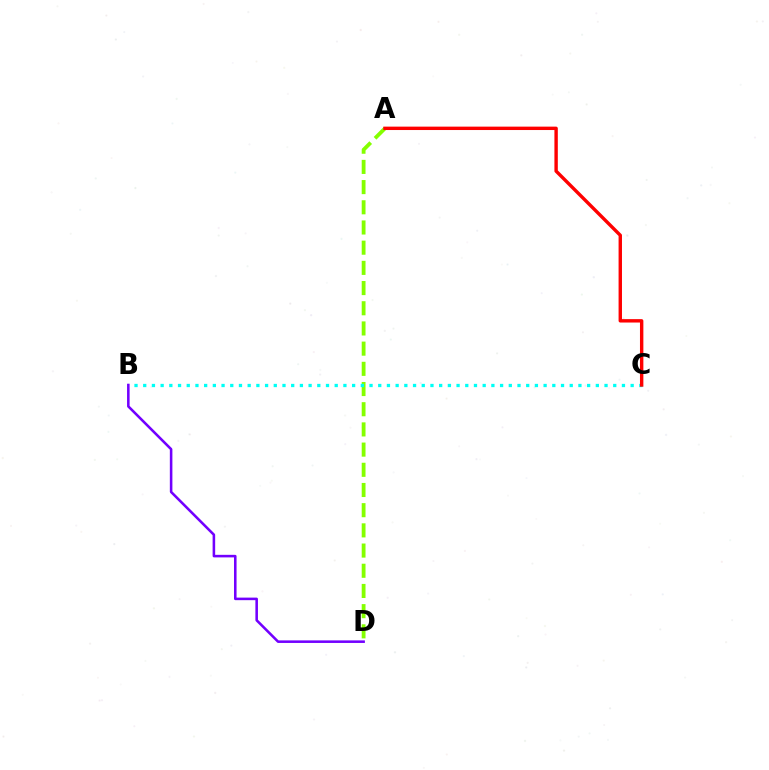{('A', 'D'): [{'color': '#84ff00', 'line_style': 'dashed', 'thickness': 2.74}], ('B', 'C'): [{'color': '#00fff6', 'line_style': 'dotted', 'thickness': 2.36}], ('A', 'C'): [{'color': '#ff0000', 'line_style': 'solid', 'thickness': 2.45}], ('B', 'D'): [{'color': '#7200ff', 'line_style': 'solid', 'thickness': 1.84}]}